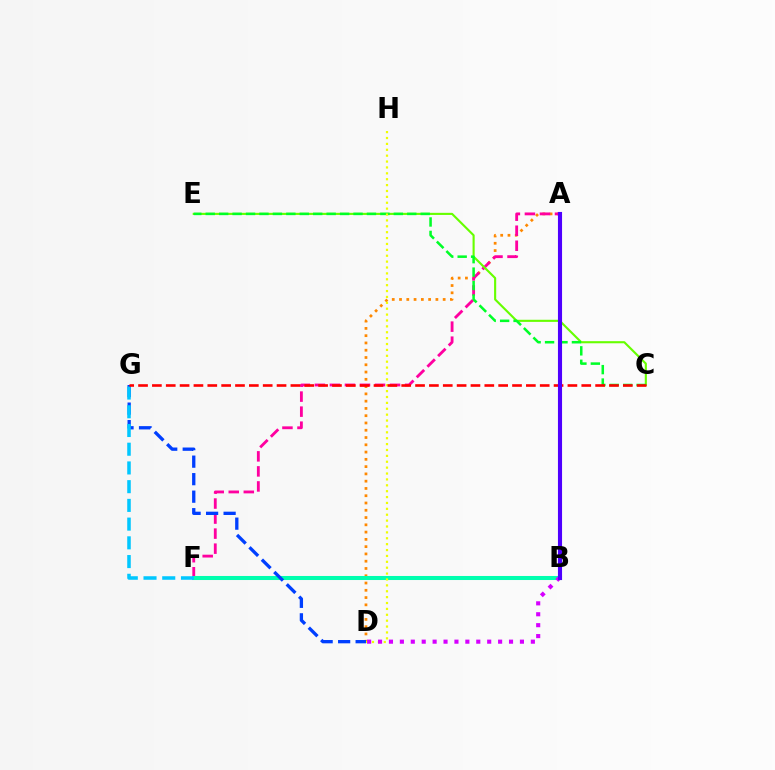{('A', 'D'): [{'color': '#ff8800', 'line_style': 'dotted', 'thickness': 1.98}], ('A', 'F'): [{'color': '#ff00a0', 'line_style': 'dashed', 'thickness': 2.04}], ('B', 'F'): [{'color': '#00ffaf', 'line_style': 'solid', 'thickness': 2.91}], ('C', 'E'): [{'color': '#66ff00', 'line_style': 'solid', 'thickness': 1.53}, {'color': '#00ff27', 'line_style': 'dashed', 'thickness': 1.83}], ('D', 'G'): [{'color': '#003fff', 'line_style': 'dashed', 'thickness': 2.38}], ('D', 'H'): [{'color': '#eeff00', 'line_style': 'dotted', 'thickness': 1.6}], ('F', 'G'): [{'color': '#00c7ff', 'line_style': 'dashed', 'thickness': 2.54}], ('B', 'D'): [{'color': '#d600ff', 'line_style': 'dotted', 'thickness': 2.97}], ('C', 'G'): [{'color': '#ff0000', 'line_style': 'dashed', 'thickness': 1.88}], ('A', 'B'): [{'color': '#4f00ff', 'line_style': 'solid', 'thickness': 2.96}]}